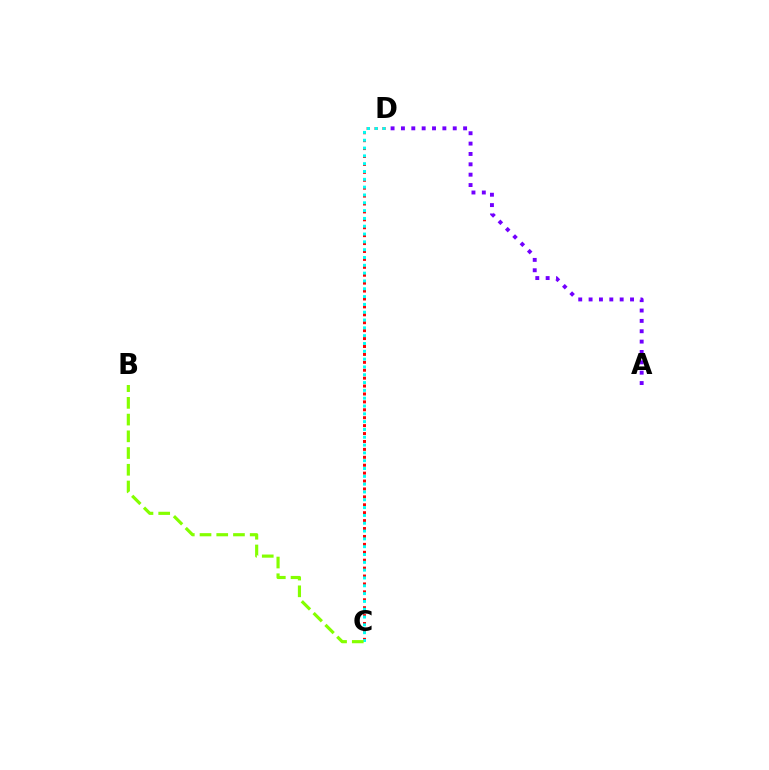{('A', 'D'): [{'color': '#7200ff', 'line_style': 'dotted', 'thickness': 2.81}], ('C', 'D'): [{'color': '#ff0000', 'line_style': 'dotted', 'thickness': 2.15}, {'color': '#00fff6', 'line_style': 'dotted', 'thickness': 2.12}], ('B', 'C'): [{'color': '#84ff00', 'line_style': 'dashed', 'thickness': 2.27}]}